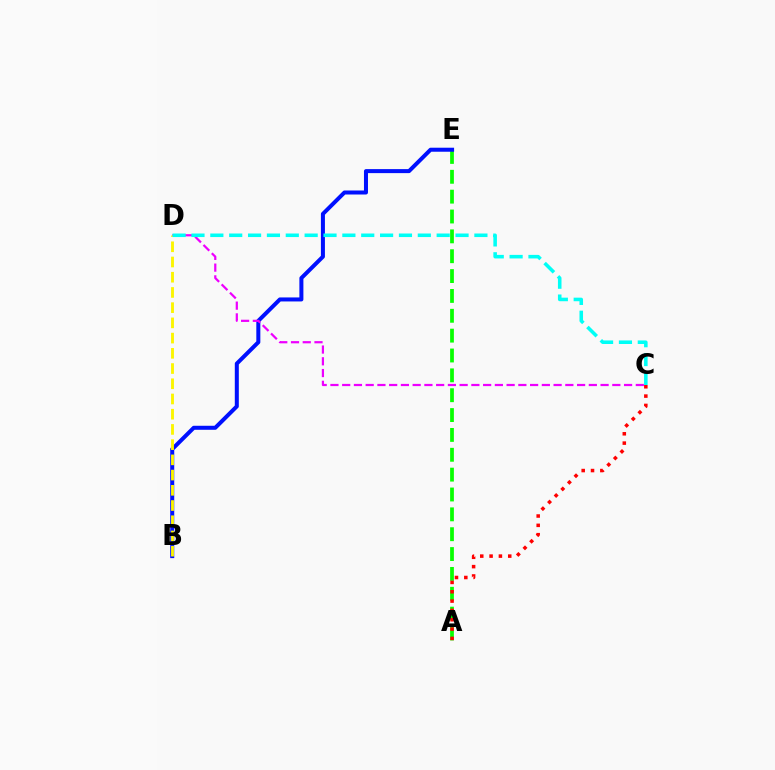{('A', 'E'): [{'color': '#08ff00', 'line_style': 'dashed', 'thickness': 2.7}], ('A', 'C'): [{'color': '#ff0000', 'line_style': 'dotted', 'thickness': 2.54}], ('B', 'E'): [{'color': '#0010ff', 'line_style': 'solid', 'thickness': 2.89}], ('C', 'D'): [{'color': '#ee00ff', 'line_style': 'dashed', 'thickness': 1.6}, {'color': '#00fff6', 'line_style': 'dashed', 'thickness': 2.56}], ('B', 'D'): [{'color': '#fcf500', 'line_style': 'dashed', 'thickness': 2.07}]}